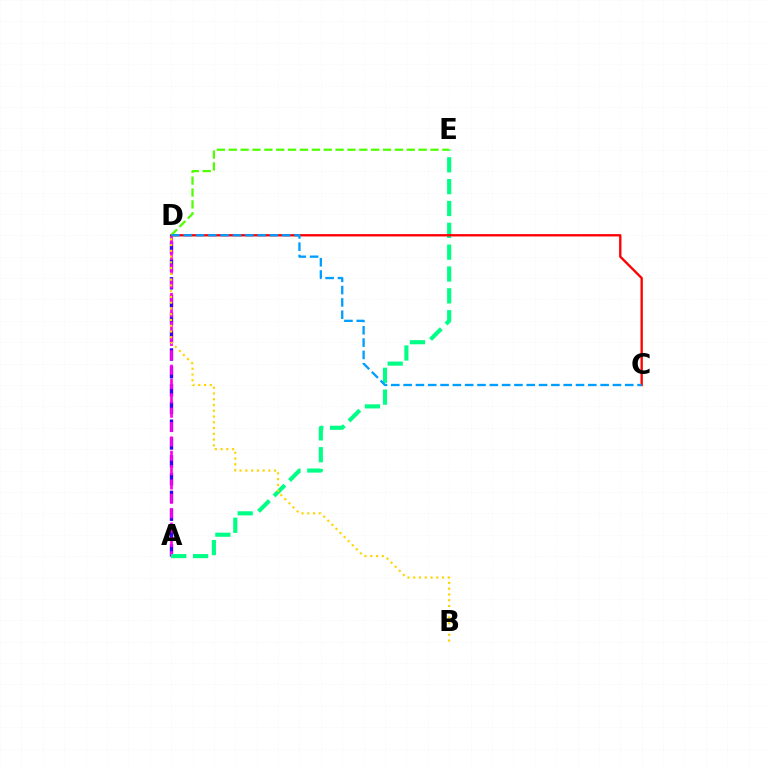{('A', 'D'): [{'color': '#3700ff', 'line_style': 'dashed', 'thickness': 2.42}, {'color': '#ff00ed', 'line_style': 'dashed', 'thickness': 1.95}], ('A', 'E'): [{'color': '#00ff86', 'line_style': 'dashed', 'thickness': 2.97}], ('B', 'D'): [{'color': '#ffd500', 'line_style': 'dotted', 'thickness': 1.57}], ('C', 'D'): [{'color': '#ff0000', 'line_style': 'solid', 'thickness': 1.69}, {'color': '#009eff', 'line_style': 'dashed', 'thickness': 1.67}], ('D', 'E'): [{'color': '#4fff00', 'line_style': 'dashed', 'thickness': 1.61}]}